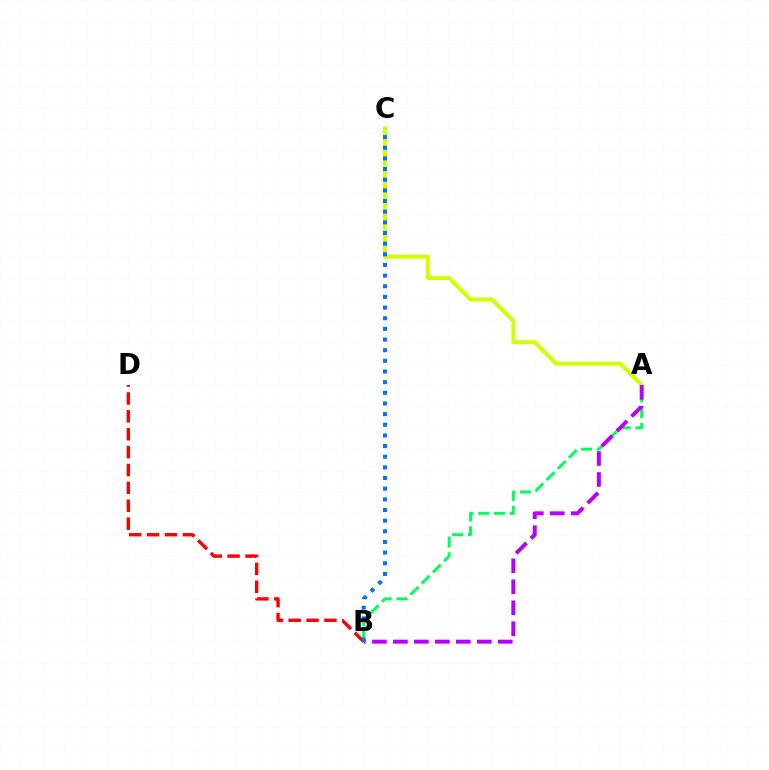{('B', 'D'): [{'color': '#ff0000', 'line_style': 'dashed', 'thickness': 2.43}], ('A', 'B'): [{'color': '#00ff5c', 'line_style': 'dashed', 'thickness': 2.15}, {'color': '#b900ff', 'line_style': 'dashed', 'thickness': 2.85}], ('A', 'C'): [{'color': '#d1ff00', 'line_style': 'solid', 'thickness': 2.86}], ('B', 'C'): [{'color': '#0074ff', 'line_style': 'dotted', 'thickness': 2.89}]}